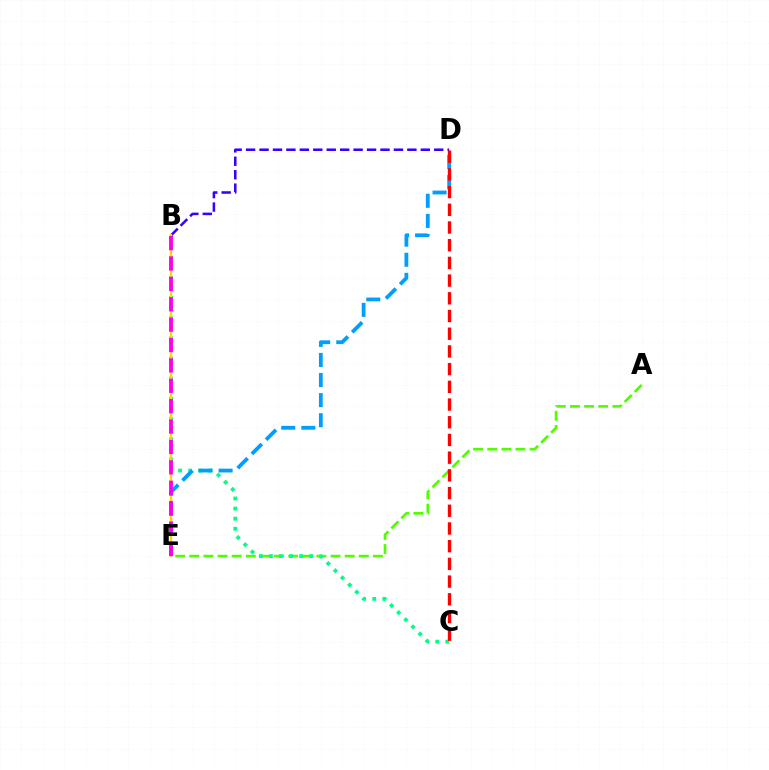{('A', 'E'): [{'color': '#4fff00', 'line_style': 'dashed', 'thickness': 1.92}], ('B', 'C'): [{'color': '#00ff86', 'line_style': 'dotted', 'thickness': 2.74}], ('B', 'D'): [{'color': '#3700ff', 'line_style': 'dashed', 'thickness': 1.83}], ('B', 'E'): [{'color': '#ffd500', 'line_style': 'solid', 'thickness': 1.66}, {'color': '#ff00ed', 'line_style': 'dashed', 'thickness': 2.77}], ('D', 'E'): [{'color': '#009eff', 'line_style': 'dashed', 'thickness': 2.73}], ('C', 'D'): [{'color': '#ff0000', 'line_style': 'dashed', 'thickness': 2.41}]}